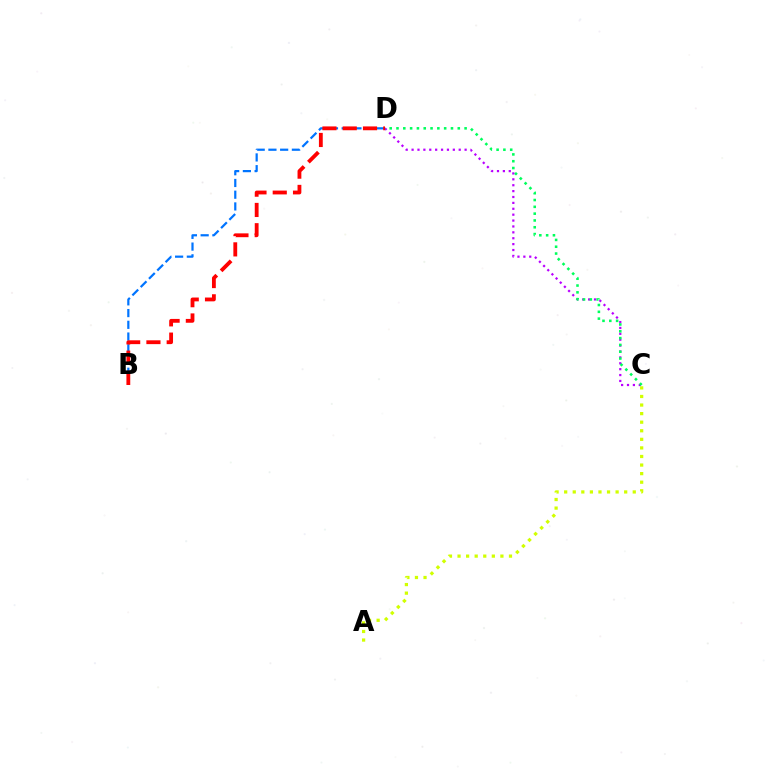{('A', 'C'): [{'color': '#d1ff00', 'line_style': 'dotted', 'thickness': 2.33}], ('B', 'D'): [{'color': '#0074ff', 'line_style': 'dashed', 'thickness': 1.59}, {'color': '#ff0000', 'line_style': 'dashed', 'thickness': 2.75}], ('C', 'D'): [{'color': '#b900ff', 'line_style': 'dotted', 'thickness': 1.6}, {'color': '#00ff5c', 'line_style': 'dotted', 'thickness': 1.85}]}